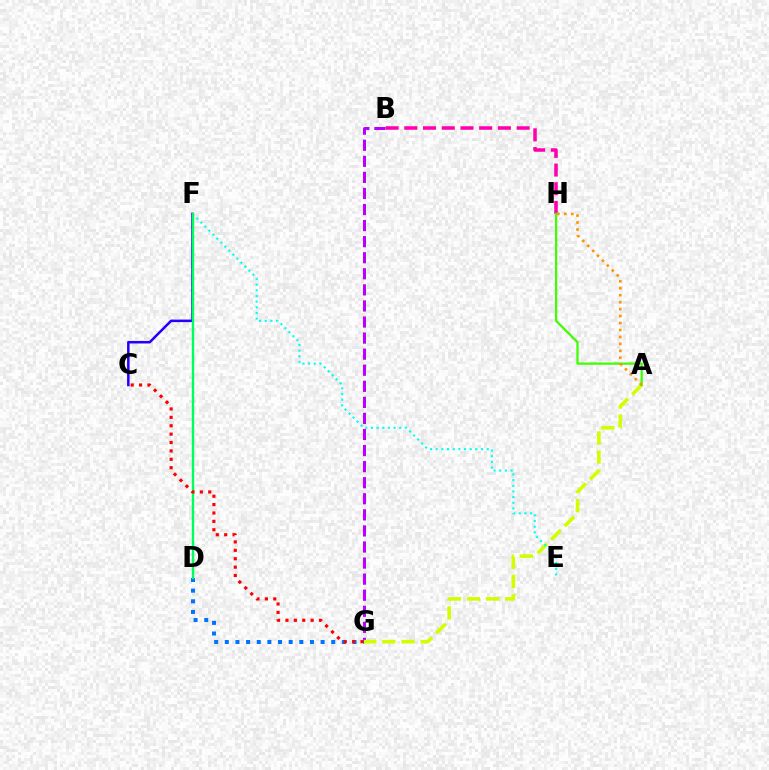{('B', 'G'): [{'color': '#b900ff', 'line_style': 'dashed', 'thickness': 2.18}], ('B', 'H'): [{'color': '#ff00ac', 'line_style': 'dashed', 'thickness': 2.54}], ('A', 'G'): [{'color': '#d1ff00', 'line_style': 'dashed', 'thickness': 2.6}], ('D', 'G'): [{'color': '#0074ff', 'line_style': 'dotted', 'thickness': 2.89}], ('E', 'F'): [{'color': '#00fff6', 'line_style': 'dotted', 'thickness': 1.54}], ('A', 'H'): [{'color': '#3dff00', 'line_style': 'solid', 'thickness': 1.62}, {'color': '#ff9400', 'line_style': 'dotted', 'thickness': 1.89}], ('C', 'F'): [{'color': '#2500ff', 'line_style': 'solid', 'thickness': 1.82}], ('D', 'F'): [{'color': '#00ff5c', 'line_style': 'solid', 'thickness': 1.74}], ('C', 'G'): [{'color': '#ff0000', 'line_style': 'dotted', 'thickness': 2.28}]}